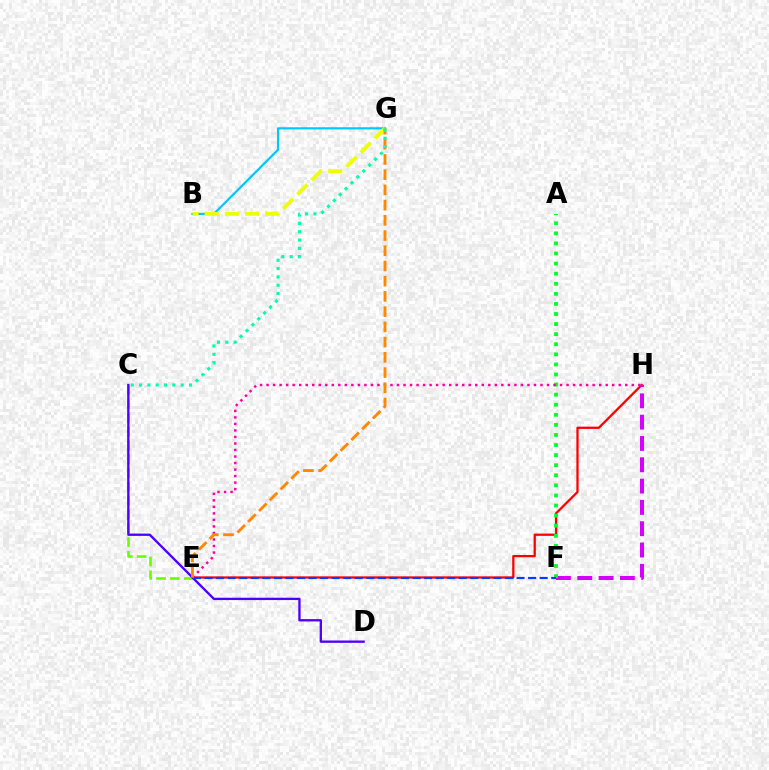{('E', 'H'): [{'color': '#ff0000', 'line_style': 'solid', 'thickness': 1.63}, {'color': '#ff00a0', 'line_style': 'dotted', 'thickness': 1.77}], ('F', 'H'): [{'color': '#d600ff', 'line_style': 'dashed', 'thickness': 2.89}], ('C', 'E'): [{'color': '#66ff00', 'line_style': 'dashed', 'thickness': 1.87}], ('A', 'F'): [{'color': '#00ff27', 'line_style': 'dotted', 'thickness': 2.74}], ('C', 'D'): [{'color': '#4f00ff', 'line_style': 'solid', 'thickness': 1.68}], ('B', 'G'): [{'color': '#00c7ff', 'line_style': 'solid', 'thickness': 1.56}, {'color': '#eeff00', 'line_style': 'dashed', 'thickness': 2.74}], ('E', 'F'): [{'color': '#003fff', 'line_style': 'dashed', 'thickness': 1.57}], ('E', 'G'): [{'color': '#ff8800', 'line_style': 'dashed', 'thickness': 2.07}], ('C', 'G'): [{'color': '#00ffaf', 'line_style': 'dotted', 'thickness': 2.26}]}